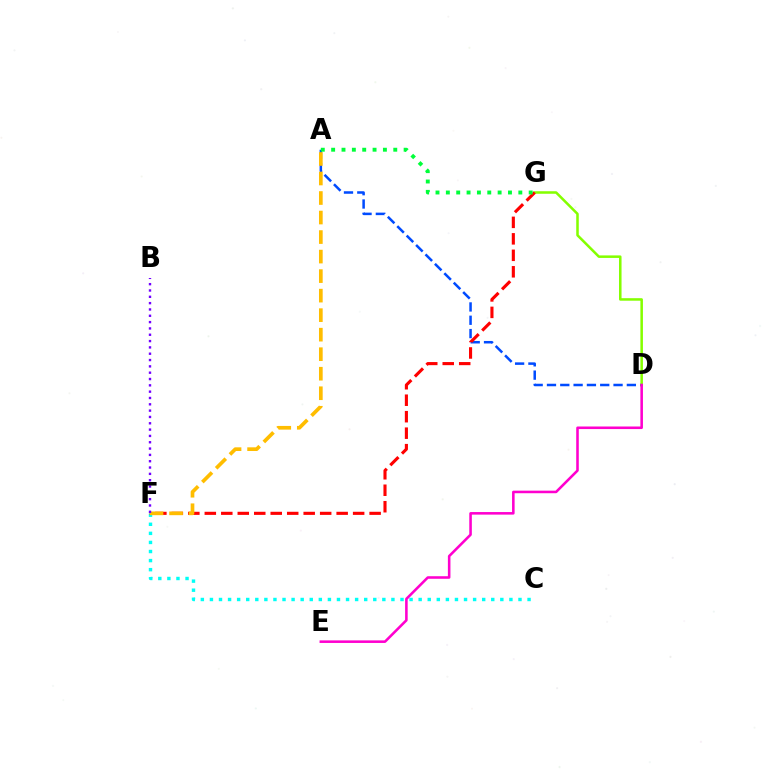{('A', 'D'): [{'color': '#004bff', 'line_style': 'dashed', 'thickness': 1.81}], ('C', 'F'): [{'color': '#00fff6', 'line_style': 'dotted', 'thickness': 2.47}], ('D', 'G'): [{'color': '#84ff00', 'line_style': 'solid', 'thickness': 1.82}], ('F', 'G'): [{'color': '#ff0000', 'line_style': 'dashed', 'thickness': 2.24}], ('A', 'G'): [{'color': '#00ff39', 'line_style': 'dotted', 'thickness': 2.81}], ('D', 'E'): [{'color': '#ff00cf', 'line_style': 'solid', 'thickness': 1.85}], ('A', 'F'): [{'color': '#ffbd00', 'line_style': 'dashed', 'thickness': 2.65}], ('B', 'F'): [{'color': '#7200ff', 'line_style': 'dotted', 'thickness': 1.72}]}